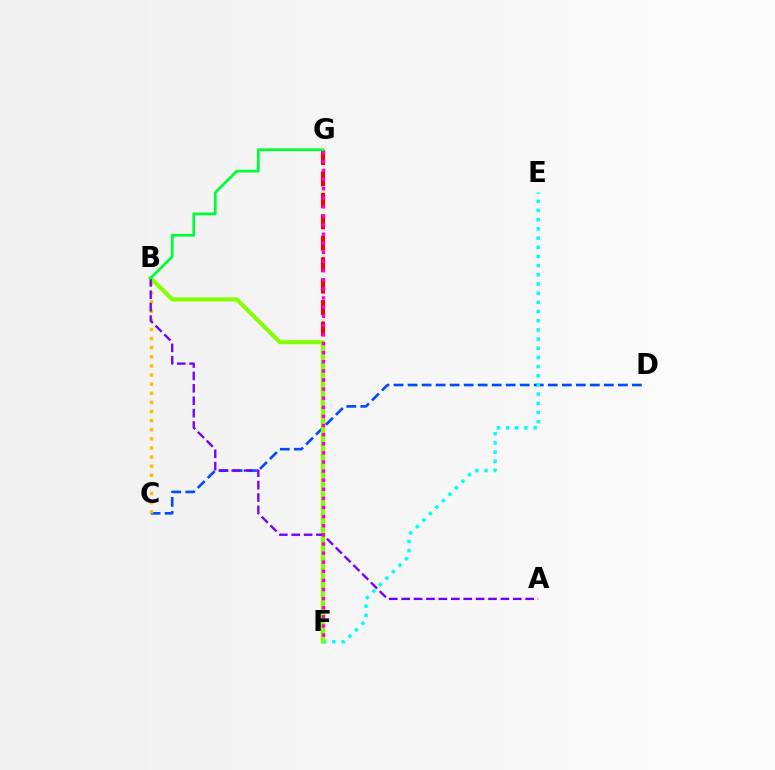{('C', 'D'): [{'color': '#004bff', 'line_style': 'dashed', 'thickness': 1.9}], ('F', 'G'): [{'color': '#ff0000', 'line_style': 'dashed', 'thickness': 2.91}, {'color': '#ff00cf', 'line_style': 'dotted', 'thickness': 2.48}], ('B', 'C'): [{'color': '#ffbd00', 'line_style': 'dotted', 'thickness': 2.48}], ('E', 'F'): [{'color': '#00fff6', 'line_style': 'dotted', 'thickness': 2.49}], ('B', 'F'): [{'color': '#84ff00', 'line_style': 'solid', 'thickness': 2.92}], ('A', 'B'): [{'color': '#7200ff', 'line_style': 'dashed', 'thickness': 1.68}], ('B', 'G'): [{'color': '#00ff39', 'line_style': 'solid', 'thickness': 2.0}]}